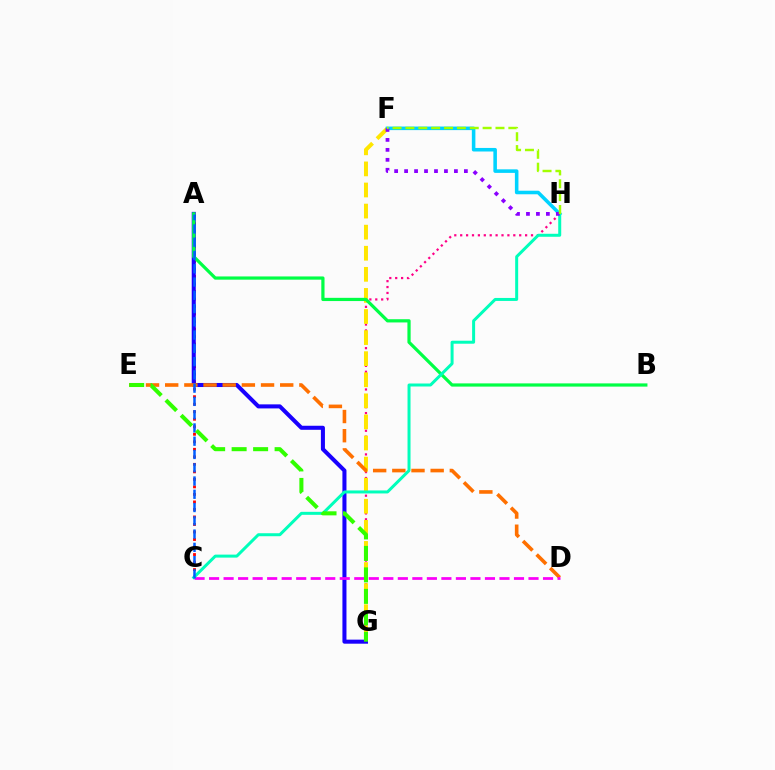{('G', 'H'): [{'color': '#ff0088', 'line_style': 'dotted', 'thickness': 1.6}], ('A', 'C'): [{'color': '#ff0000', 'line_style': 'dotted', 'thickness': 2.04}, {'color': '#005dff', 'line_style': 'dashed', 'thickness': 1.8}], ('A', 'G'): [{'color': '#1900ff', 'line_style': 'solid', 'thickness': 2.91}], ('F', 'G'): [{'color': '#ffe600', 'line_style': 'dashed', 'thickness': 2.86}], ('D', 'E'): [{'color': '#ff7000', 'line_style': 'dashed', 'thickness': 2.6}], ('A', 'B'): [{'color': '#00ff45', 'line_style': 'solid', 'thickness': 2.32}], ('F', 'H'): [{'color': '#00d3ff', 'line_style': 'solid', 'thickness': 2.56}, {'color': '#8a00ff', 'line_style': 'dotted', 'thickness': 2.71}, {'color': '#a2ff00', 'line_style': 'dashed', 'thickness': 1.75}], ('C', 'D'): [{'color': '#fa00f9', 'line_style': 'dashed', 'thickness': 1.97}], ('C', 'H'): [{'color': '#00ffbb', 'line_style': 'solid', 'thickness': 2.16}], ('E', 'G'): [{'color': '#31ff00', 'line_style': 'dashed', 'thickness': 2.92}]}